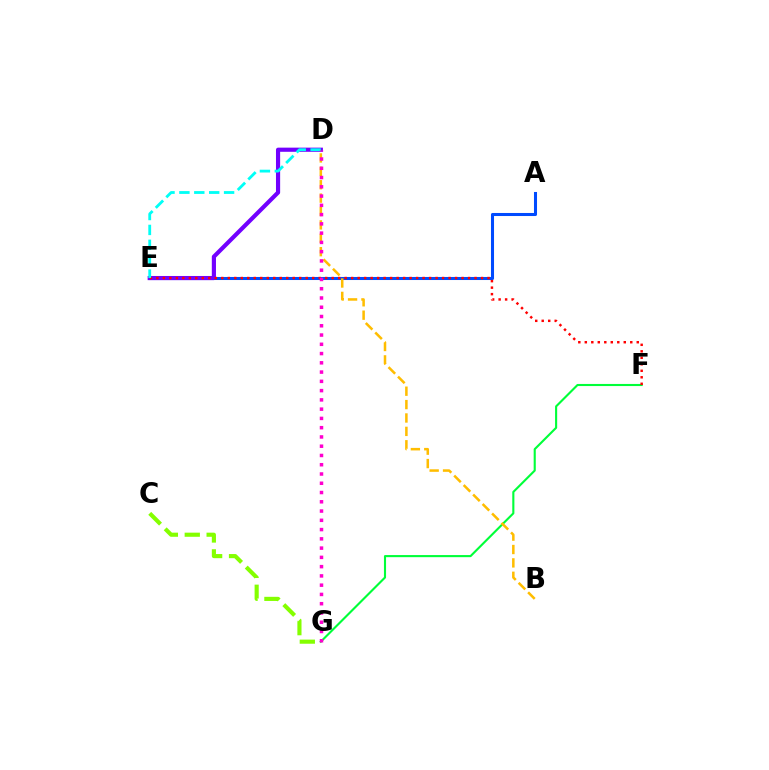{('A', 'E'): [{'color': '#004bff', 'line_style': 'solid', 'thickness': 2.19}], ('F', 'G'): [{'color': '#00ff39', 'line_style': 'solid', 'thickness': 1.52}], ('D', 'E'): [{'color': '#7200ff', 'line_style': 'solid', 'thickness': 3.0}, {'color': '#00fff6', 'line_style': 'dashed', 'thickness': 2.02}], ('B', 'D'): [{'color': '#ffbd00', 'line_style': 'dashed', 'thickness': 1.82}], ('E', 'F'): [{'color': '#ff0000', 'line_style': 'dotted', 'thickness': 1.76}], ('D', 'G'): [{'color': '#ff00cf', 'line_style': 'dotted', 'thickness': 2.52}], ('C', 'G'): [{'color': '#84ff00', 'line_style': 'dashed', 'thickness': 2.97}]}